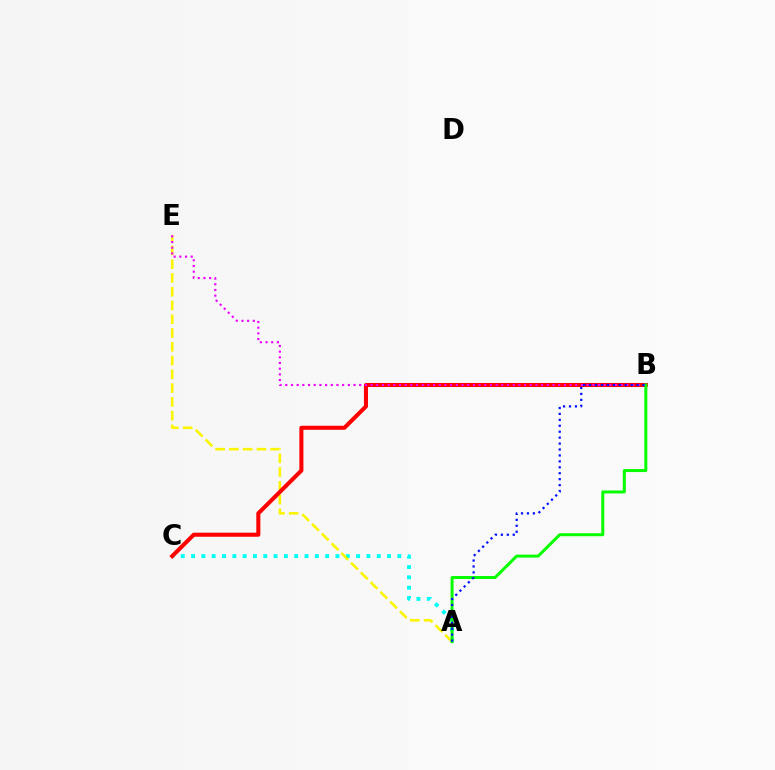{('A', 'C'): [{'color': '#00fff6', 'line_style': 'dotted', 'thickness': 2.8}], ('A', 'E'): [{'color': '#fcf500', 'line_style': 'dashed', 'thickness': 1.87}], ('B', 'C'): [{'color': '#ff0000', 'line_style': 'solid', 'thickness': 2.92}], ('B', 'E'): [{'color': '#ee00ff', 'line_style': 'dotted', 'thickness': 1.54}], ('A', 'B'): [{'color': '#08ff00', 'line_style': 'solid', 'thickness': 2.16}, {'color': '#0010ff', 'line_style': 'dotted', 'thickness': 1.61}]}